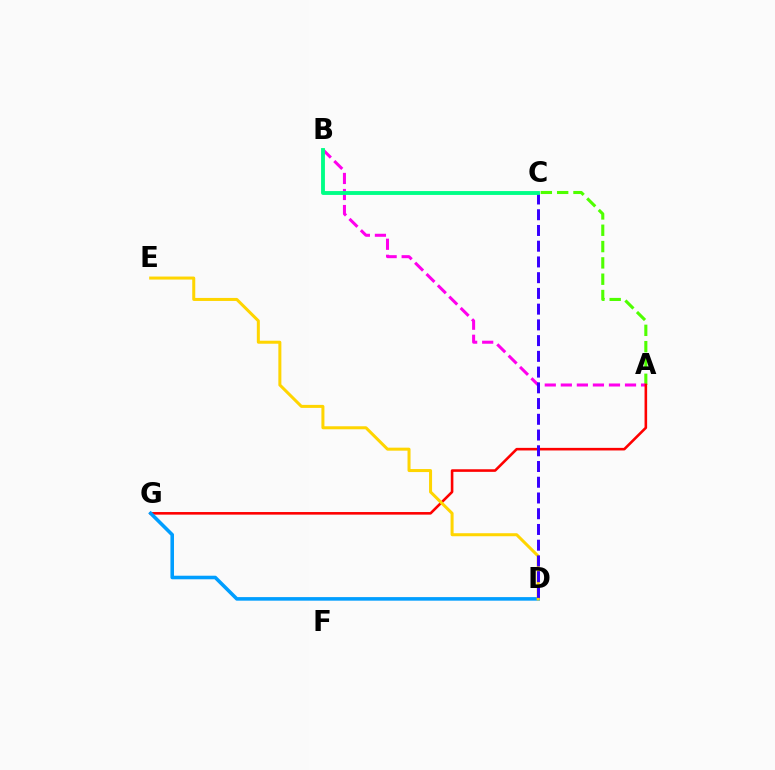{('A', 'C'): [{'color': '#4fff00', 'line_style': 'dashed', 'thickness': 2.22}], ('A', 'B'): [{'color': '#ff00ed', 'line_style': 'dashed', 'thickness': 2.18}], ('A', 'G'): [{'color': '#ff0000', 'line_style': 'solid', 'thickness': 1.86}], ('D', 'G'): [{'color': '#009eff', 'line_style': 'solid', 'thickness': 2.57}], ('D', 'E'): [{'color': '#ffd500', 'line_style': 'solid', 'thickness': 2.17}], ('C', 'D'): [{'color': '#3700ff', 'line_style': 'dashed', 'thickness': 2.14}], ('B', 'C'): [{'color': '#00ff86', 'line_style': 'solid', 'thickness': 2.78}]}